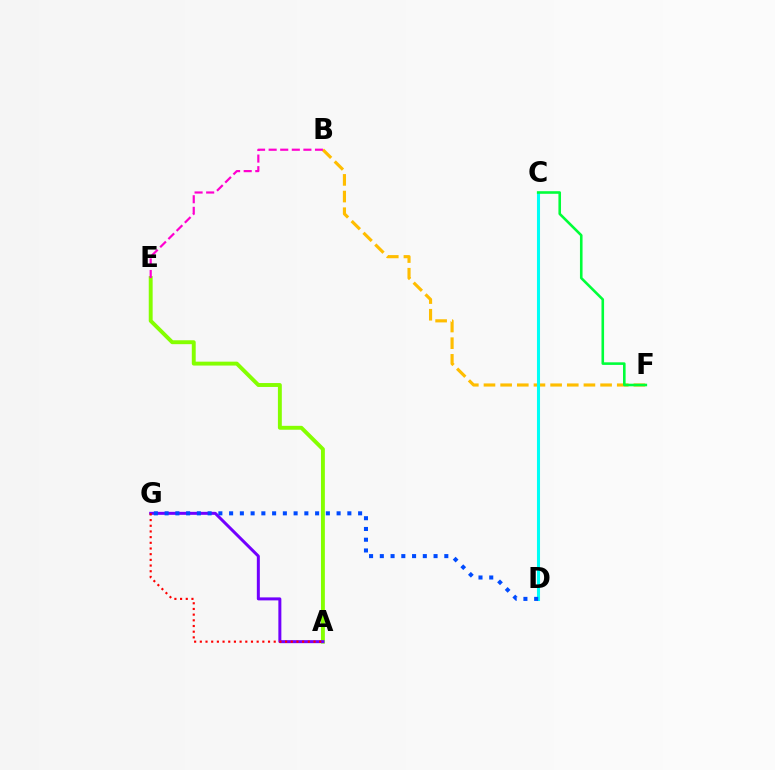{('B', 'F'): [{'color': '#ffbd00', 'line_style': 'dashed', 'thickness': 2.26}], ('A', 'E'): [{'color': '#84ff00', 'line_style': 'solid', 'thickness': 2.81}], ('C', 'D'): [{'color': '#00fff6', 'line_style': 'solid', 'thickness': 2.21}], ('A', 'G'): [{'color': '#7200ff', 'line_style': 'solid', 'thickness': 2.16}, {'color': '#ff0000', 'line_style': 'dotted', 'thickness': 1.54}], ('B', 'E'): [{'color': '#ff00cf', 'line_style': 'dashed', 'thickness': 1.57}], ('D', 'G'): [{'color': '#004bff', 'line_style': 'dotted', 'thickness': 2.92}], ('C', 'F'): [{'color': '#00ff39', 'line_style': 'solid', 'thickness': 1.87}]}